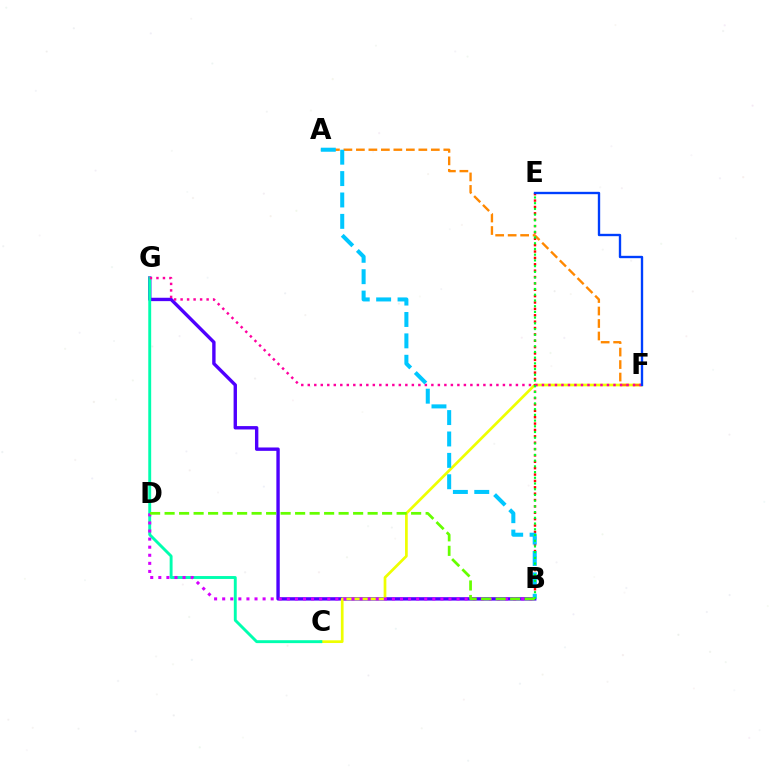{('B', 'G'): [{'color': '#4f00ff', 'line_style': 'solid', 'thickness': 2.43}], ('C', 'F'): [{'color': '#eeff00', 'line_style': 'solid', 'thickness': 1.95}], ('A', 'F'): [{'color': '#ff8800', 'line_style': 'dashed', 'thickness': 1.7}], ('C', 'G'): [{'color': '#00ffaf', 'line_style': 'solid', 'thickness': 2.09}], ('B', 'D'): [{'color': '#d600ff', 'line_style': 'dotted', 'thickness': 2.2}, {'color': '#66ff00', 'line_style': 'dashed', 'thickness': 1.97}], ('B', 'E'): [{'color': '#ff0000', 'line_style': 'dotted', 'thickness': 1.73}, {'color': '#00ff27', 'line_style': 'dotted', 'thickness': 1.55}], ('F', 'G'): [{'color': '#ff00a0', 'line_style': 'dotted', 'thickness': 1.77}], ('E', 'F'): [{'color': '#003fff', 'line_style': 'solid', 'thickness': 1.7}], ('A', 'B'): [{'color': '#00c7ff', 'line_style': 'dashed', 'thickness': 2.91}]}